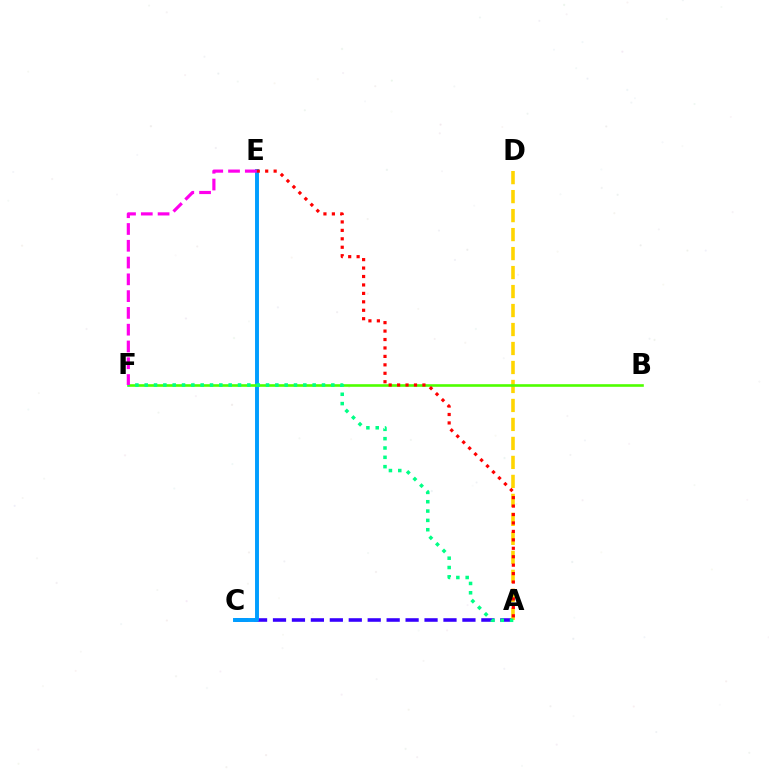{('A', 'C'): [{'color': '#3700ff', 'line_style': 'dashed', 'thickness': 2.57}], ('A', 'D'): [{'color': '#ffd500', 'line_style': 'dashed', 'thickness': 2.58}], ('C', 'E'): [{'color': '#009eff', 'line_style': 'solid', 'thickness': 2.83}], ('B', 'F'): [{'color': '#4fff00', 'line_style': 'solid', 'thickness': 1.88}], ('A', 'E'): [{'color': '#ff0000', 'line_style': 'dotted', 'thickness': 2.29}], ('A', 'F'): [{'color': '#00ff86', 'line_style': 'dotted', 'thickness': 2.54}], ('E', 'F'): [{'color': '#ff00ed', 'line_style': 'dashed', 'thickness': 2.28}]}